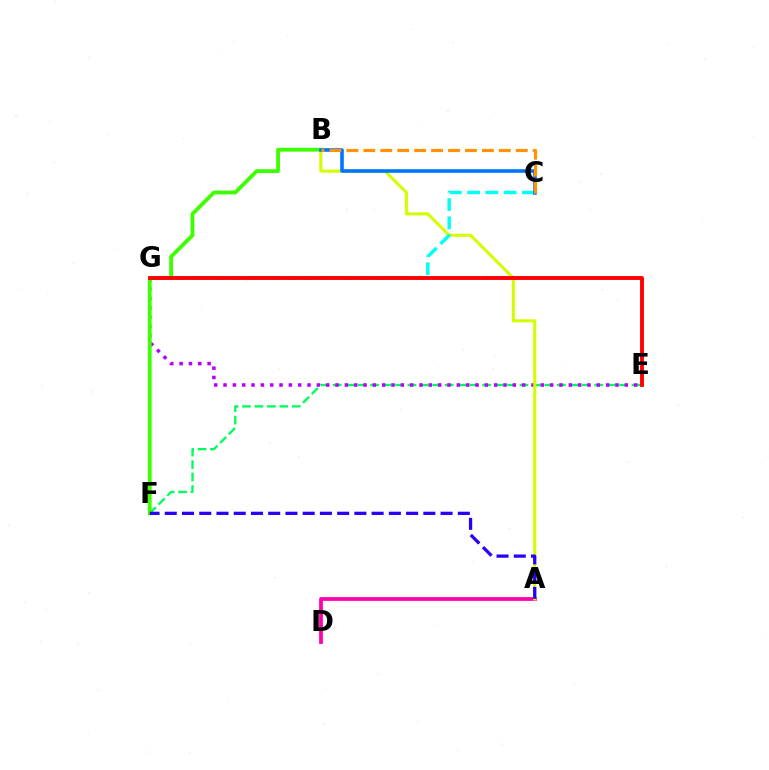{('E', 'F'): [{'color': '#00ff5c', 'line_style': 'dashed', 'thickness': 1.69}], ('A', 'D'): [{'color': '#ff00ac', 'line_style': 'solid', 'thickness': 2.71}], ('E', 'G'): [{'color': '#b900ff', 'line_style': 'dotted', 'thickness': 2.54}, {'color': '#ff0000', 'line_style': 'solid', 'thickness': 2.79}], ('B', 'F'): [{'color': '#3dff00', 'line_style': 'solid', 'thickness': 2.75}], ('A', 'B'): [{'color': '#d1ff00', 'line_style': 'solid', 'thickness': 2.2}], ('C', 'G'): [{'color': '#00fff6', 'line_style': 'dashed', 'thickness': 2.48}], ('B', 'C'): [{'color': '#0074ff', 'line_style': 'solid', 'thickness': 2.58}, {'color': '#ff9400', 'line_style': 'dashed', 'thickness': 2.3}], ('A', 'F'): [{'color': '#2500ff', 'line_style': 'dashed', 'thickness': 2.34}]}